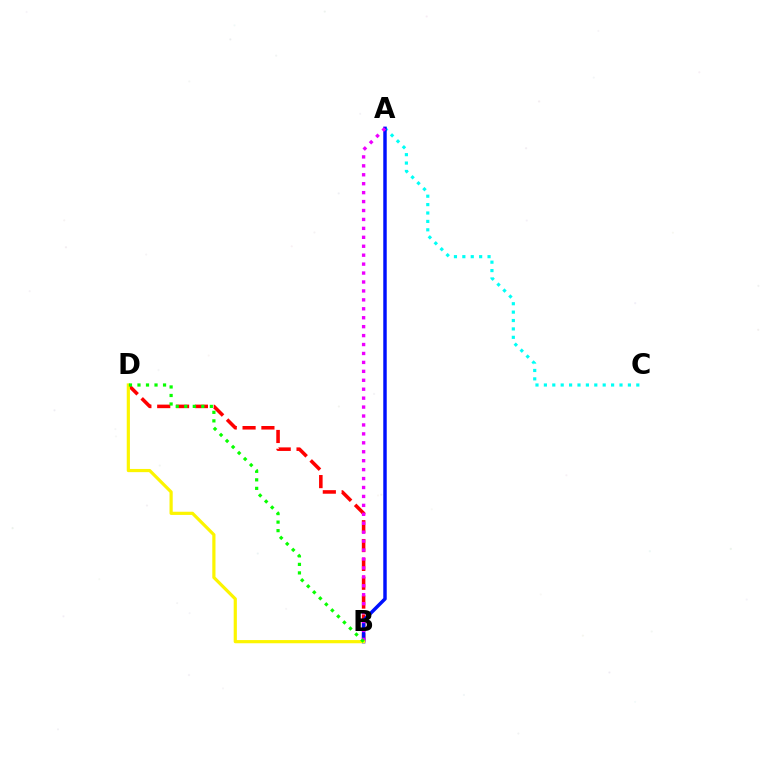{('B', 'D'): [{'color': '#ff0000', 'line_style': 'dashed', 'thickness': 2.56}, {'color': '#fcf500', 'line_style': 'solid', 'thickness': 2.3}, {'color': '#08ff00', 'line_style': 'dotted', 'thickness': 2.32}], ('A', 'C'): [{'color': '#00fff6', 'line_style': 'dotted', 'thickness': 2.28}], ('A', 'B'): [{'color': '#0010ff', 'line_style': 'solid', 'thickness': 2.49}, {'color': '#ee00ff', 'line_style': 'dotted', 'thickness': 2.43}]}